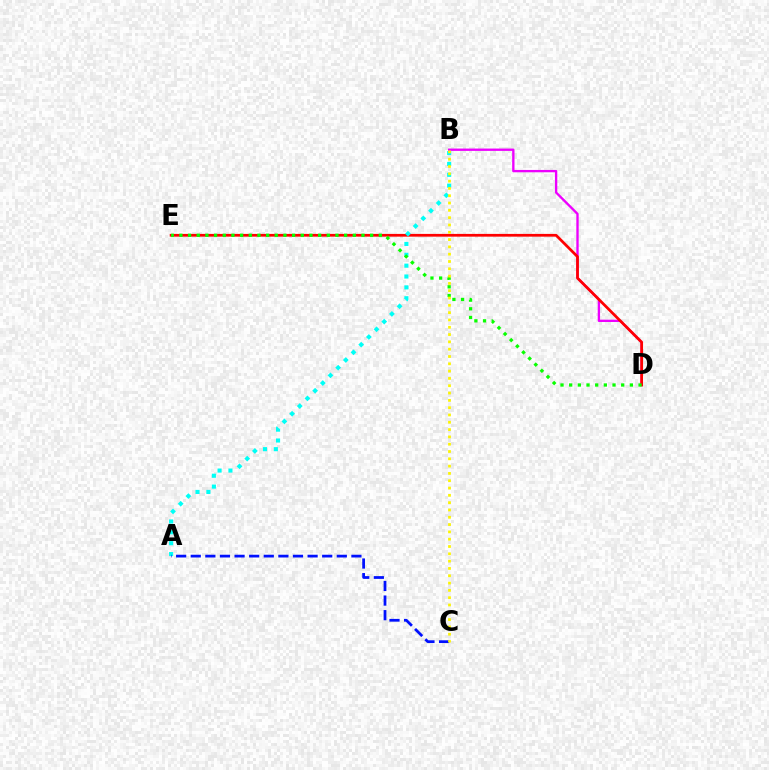{('B', 'D'): [{'color': '#ee00ff', 'line_style': 'solid', 'thickness': 1.68}], ('D', 'E'): [{'color': '#ff0000', 'line_style': 'solid', 'thickness': 1.98}, {'color': '#08ff00', 'line_style': 'dotted', 'thickness': 2.36}], ('A', 'B'): [{'color': '#00fff6', 'line_style': 'dotted', 'thickness': 2.95}], ('A', 'C'): [{'color': '#0010ff', 'line_style': 'dashed', 'thickness': 1.98}], ('B', 'C'): [{'color': '#fcf500', 'line_style': 'dotted', 'thickness': 1.99}]}